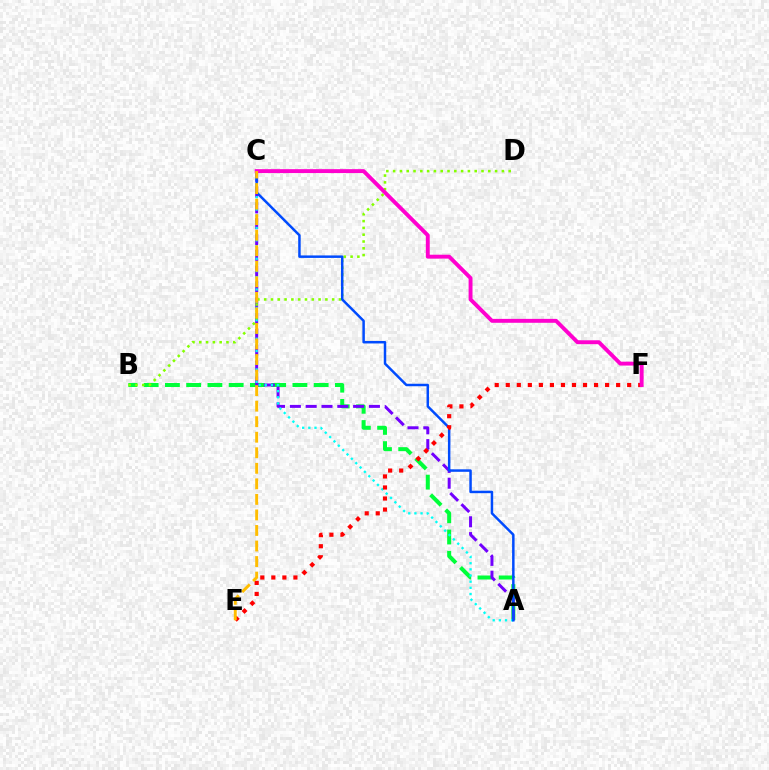{('A', 'B'): [{'color': '#00ff39', 'line_style': 'dashed', 'thickness': 2.89}], ('A', 'C'): [{'color': '#7200ff', 'line_style': 'dashed', 'thickness': 2.15}, {'color': '#00fff6', 'line_style': 'dotted', 'thickness': 1.67}, {'color': '#004bff', 'line_style': 'solid', 'thickness': 1.79}], ('B', 'D'): [{'color': '#84ff00', 'line_style': 'dotted', 'thickness': 1.85}], ('E', 'F'): [{'color': '#ff0000', 'line_style': 'dotted', 'thickness': 3.0}], ('C', 'F'): [{'color': '#ff00cf', 'line_style': 'solid', 'thickness': 2.81}], ('C', 'E'): [{'color': '#ffbd00', 'line_style': 'dashed', 'thickness': 2.11}]}